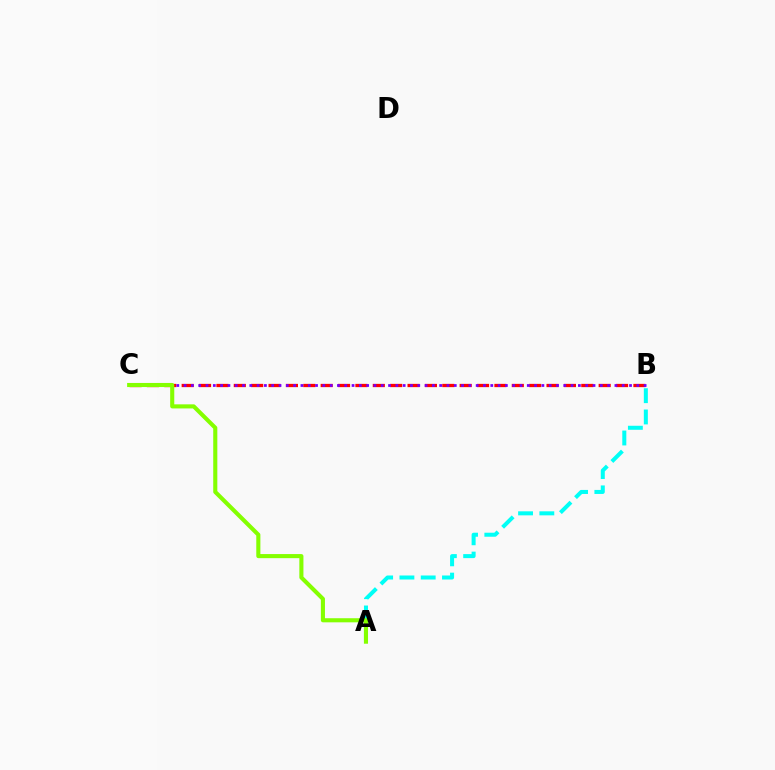{('B', 'C'): [{'color': '#ff0000', 'line_style': 'dashed', 'thickness': 2.36}, {'color': '#7200ff', 'line_style': 'dotted', 'thickness': 1.98}], ('A', 'B'): [{'color': '#00fff6', 'line_style': 'dashed', 'thickness': 2.89}], ('A', 'C'): [{'color': '#84ff00', 'line_style': 'solid', 'thickness': 2.95}]}